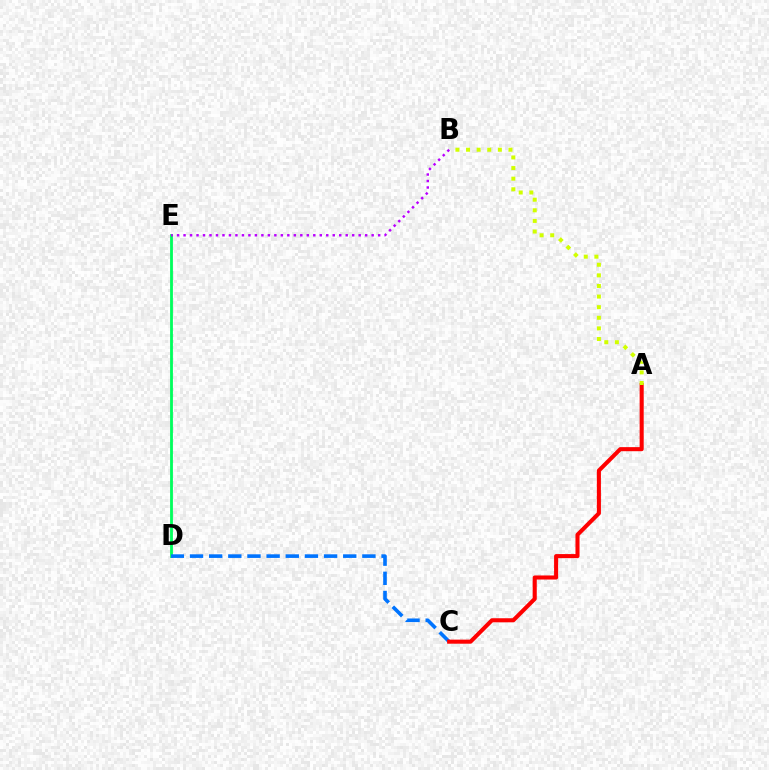{('D', 'E'): [{'color': '#00ff5c', 'line_style': 'solid', 'thickness': 2.03}], ('C', 'D'): [{'color': '#0074ff', 'line_style': 'dashed', 'thickness': 2.6}], ('A', 'C'): [{'color': '#ff0000', 'line_style': 'solid', 'thickness': 2.93}], ('B', 'E'): [{'color': '#b900ff', 'line_style': 'dotted', 'thickness': 1.76}], ('A', 'B'): [{'color': '#d1ff00', 'line_style': 'dotted', 'thickness': 2.88}]}